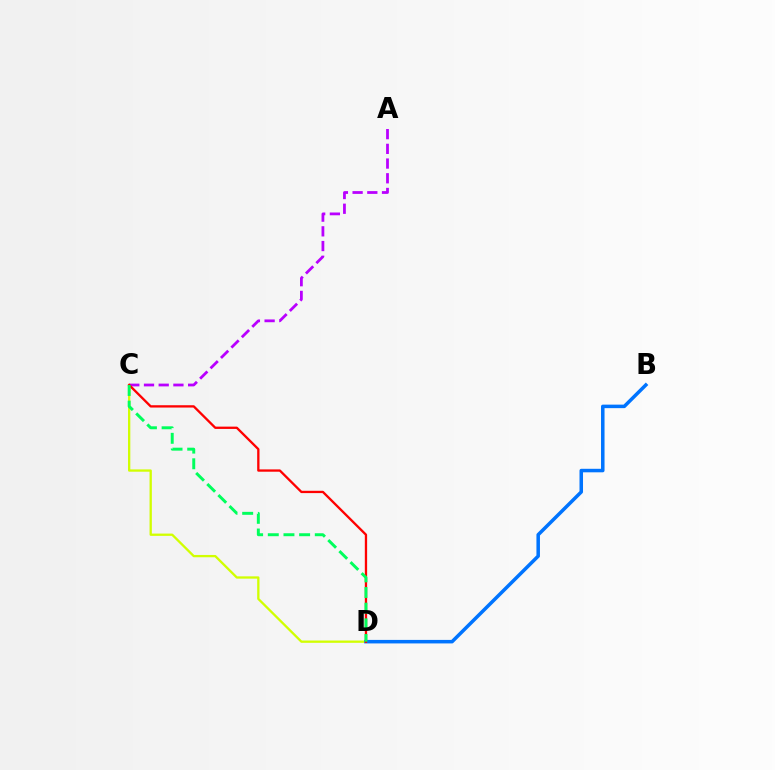{('C', 'D'): [{'color': '#d1ff00', 'line_style': 'solid', 'thickness': 1.66}, {'color': '#ff0000', 'line_style': 'solid', 'thickness': 1.67}, {'color': '#00ff5c', 'line_style': 'dashed', 'thickness': 2.13}], ('B', 'D'): [{'color': '#0074ff', 'line_style': 'solid', 'thickness': 2.53}], ('A', 'C'): [{'color': '#b900ff', 'line_style': 'dashed', 'thickness': 2.0}]}